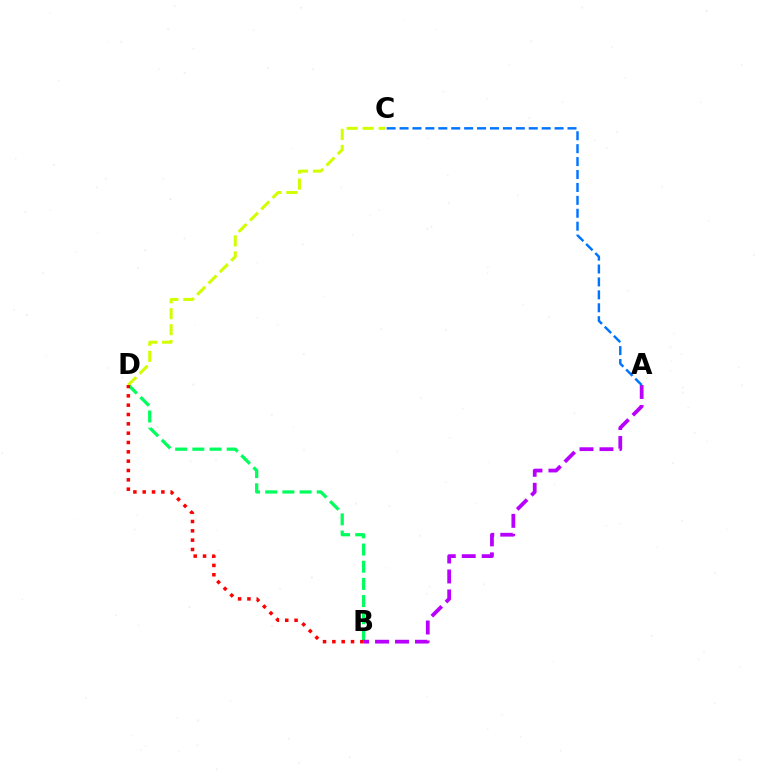{('B', 'D'): [{'color': '#00ff5c', 'line_style': 'dashed', 'thickness': 2.33}, {'color': '#ff0000', 'line_style': 'dotted', 'thickness': 2.54}], ('A', 'B'): [{'color': '#b900ff', 'line_style': 'dashed', 'thickness': 2.71}], ('C', 'D'): [{'color': '#d1ff00', 'line_style': 'dashed', 'thickness': 2.17}], ('A', 'C'): [{'color': '#0074ff', 'line_style': 'dashed', 'thickness': 1.76}]}